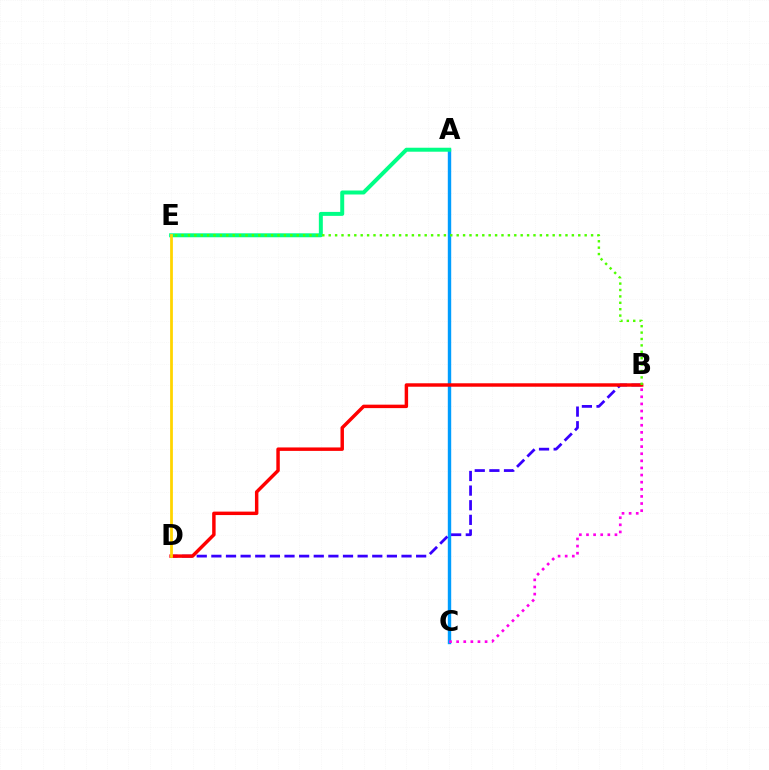{('A', 'C'): [{'color': '#009eff', 'line_style': 'solid', 'thickness': 2.45}], ('B', 'D'): [{'color': '#3700ff', 'line_style': 'dashed', 'thickness': 1.99}, {'color': '#ff0000', 'line_style': 'solid', 'thickness': 2.48}], ('A', 'E'): [{'color': '#00ff86', 'line_style': 'solid', 'thickness': 2.86}], ('D', 'E'): [{'color': '#ffd500', 'line_style': 'solid', 'thickness': 1.99}], ('B', 'C'): [{'color': '#ff00ed', 'line_style': 'dotted', 'thickness': 1.93}], ('B', 'E'): [{'color': '#4fff00', 'line_style': 'dotted', 'thickness': 1.74}]}